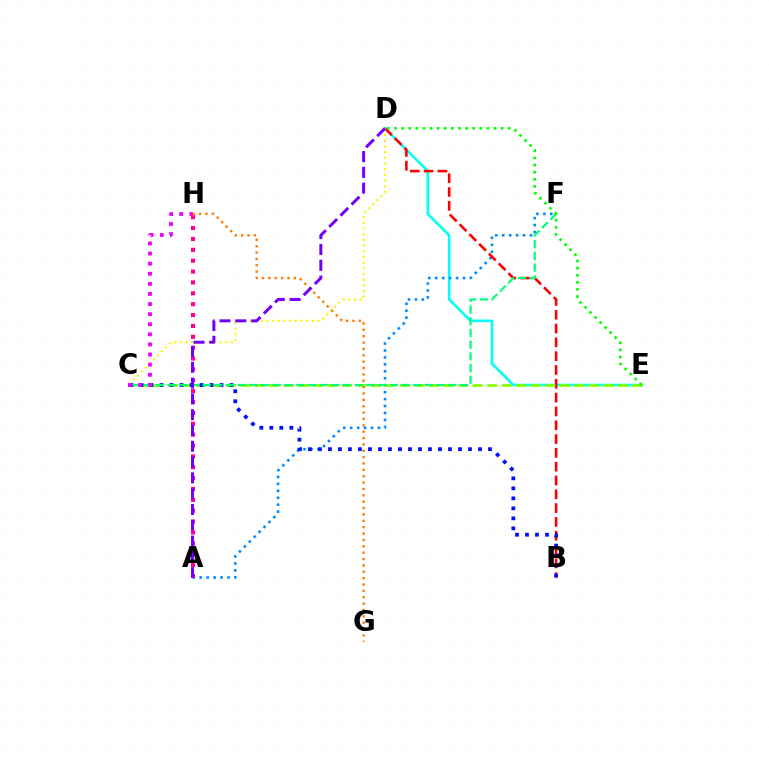{('D', 'E'): [{'color': '#00fff6', 'line_style': 'solid', 'thickness': 1.85}, {'color': '#08ff00', 'line_style': 'dotted', 'thickness': 1.93}], ('A', 'F'): [{'color': '#008cff', 'line_style': 'dotted', 'thickness': 1.89}], ('B', 'D'): [{'color': '#ff0000', 'line_style': 'dashed', 'thickness': 1.88}], ('C', 'E'): [{'color': '#84ff00', 'line_style': 'dashed', 'thickness': 1.97}], ('B', 'C'): [{'color': '#0010ff', 'line_style': 'dotted', 'thickness': 2.72}], ('C', 'D'): [{'color': '#fcf500', 'line_style': 'dotted', 'thickness': 1.54}], ('C', 'F'): [{'color': '#00ff74', 'line_style': 'dashed', 'thickness': 1.59}], ('C', 'H'): [{'color': '#ee00ff', 'line_style': 'dotted', 'thickness': 2.75}], ('A', 'H'): [{'color': '#ff0094', 'line_style': 'dotted', 'thickness': 2.95}], ('G', 'H'): [{'color': '#ff7c00', 'line_style': 'dotted', 'thickness': 1.73}], ('A', 'D'): [{'color': '#7200ff', 'line_style': 'dashed', 'thickness': 2.15}]}